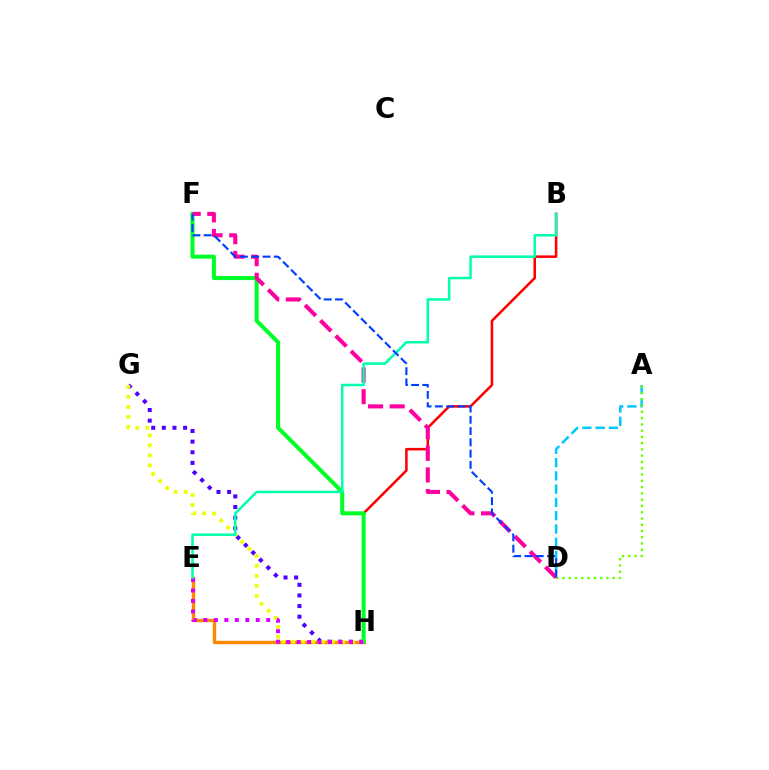{('A', 'D'): [{'color': '#00c7ff', 'line_style': 'dashed', 'thickness': 1.8}, {'color': '#66ff00', 'line_style': 'dotted', 'thickness': 1.71}], ('B', 'H'): [{'color': '#ff0000', 'line_style': 'solid', 'thickness': 1.83}], ('G', 'H'): [{'color': '#4f00ff', 'line_style': 'dotted', 'thickness': 2.89}, {'color': '#eeff00', 'line_style': 'dotted', 'thickness': 2.71}], ('E', 'H'): [{'color': '#ff8800', 'line_style': 'solid', 'thickness': 2.43}, {'color': '#d600ff', 'line_style': 'dotted', 'thickness': 2.85}], ('F', 'H'): [{'color': '#00ff27', 'line_style': 'solid', 'thickness': 2.92}], ('D', 'F'): [{'color': '#ff00a0', 'line_style': 'dashed', 'thickness': 2.94}, {'color': '#003fff', 'line_style': 'dashed', 'thickness': 1.53}], ('B', 'E'): [{'color': '#00ffaf', 'line_style': 'solid', 'thickness': 1.81}]}